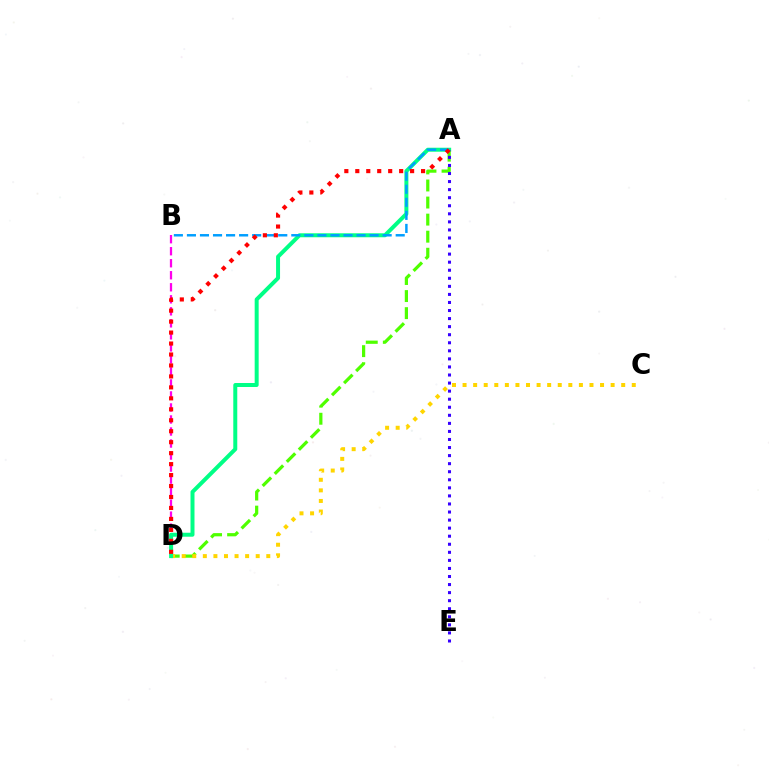{('B', 'D'): [{'color': '#ff00ed', 'line_style': 'dashed', 'thickness': 1.63}], ('A', 'D'): [{'color': '#4fff00', 'line_style': 'dashed', 'thickness': 2.32}, {'color': '#00ff86', 'line_style': 'solid', 'thickness': 2.87}, {'color': '#ff0000', 'line_style': 'dotted', 'thickness': 2.98}], ('C', 'D'): [{'color': '#ffd500', 'line_style': 'dotted', 'thickness': 2.87}], ('A', 'B'): [{'color': '#009eff', 'line_style': 'dashed', 'thickness': 1.77}], ('A', 'E'): [{'color': '#3700ff', 'line_style': 'dotted', 'thickness': 2.19}]}